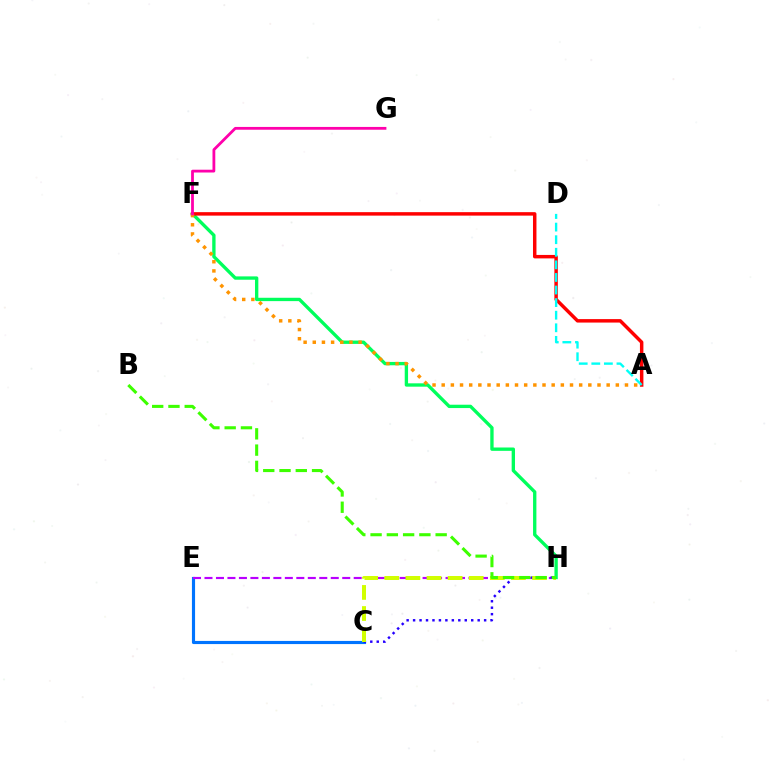{('C', 'E'): [{'color': '#0074ff', 'line_style': 'solid', 'thickness': 2.26}], ('E', 'H'): [{'color': '#b900ff', 'line_style': 'dashed', 'thickness': 1.56}], ('F', 'H'): [{'color': '#00ff5c', 'line_style': 'solid', 'thickness': 2.41}], ('C', 'H'): [{'color': '#2500ff', 'line_style': 'dotted', 'thickness': 1.75}, {'color': '#d1ff00', 'line_style': 'dashed', 'thickness': 2.87}], ('A', 'F'): [{'color': '#ff0000', 'line_style': 'solid', 'thickness': 2.5}, {'color': '#ff9400', 'line_style': 'dotted', 'thickness': 2.49}], ('F', 'G'): [{'color': '#ff00ac', 'line_style': 'solid', 'thickness': 2.01}], ('B', 'H'): [{'color': '#3dff00', 'line_style': 'dashed', 'thickness': 2.21}], ('A', 'D'): [{'color': '#00fff6', 'line_style': 'dashed', 'thickness': 1.71}]}